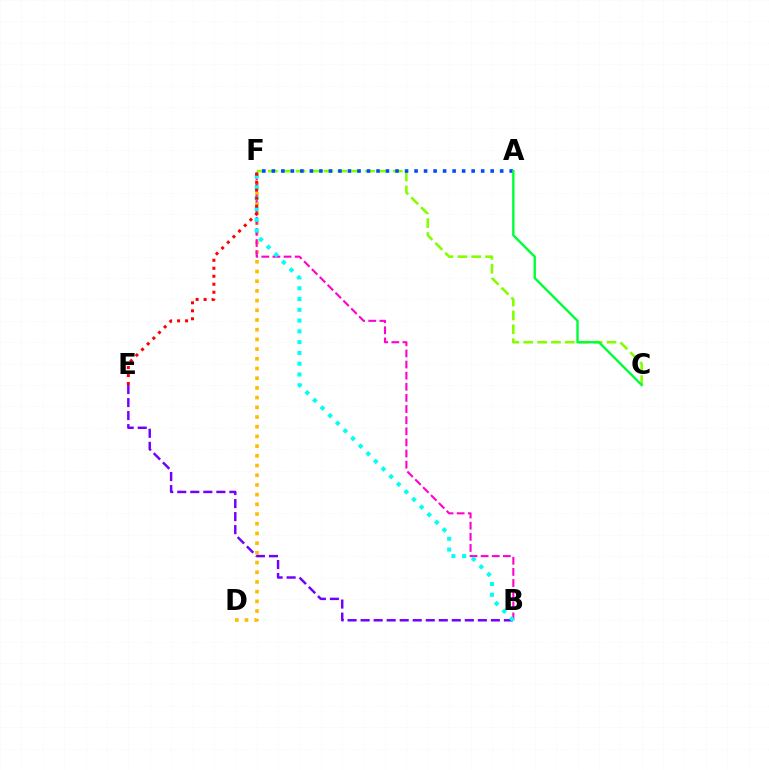{('C', 'F'): [{'color': '#84ff00', 'line_style': 'dashed', 'thickness': 1.89}], ('A', 'F'): [{'color': '#004bff', 'line_style': 'dotted', 'thickness': 2.58}], ('D', 'F'): [{'color': '#ffbd00', 'line_style': 'dotted', 'thickness': 2.64}], ('B', 'E'): [{'color': '#7200ff', 'line_style': 'dashed', 'thickness': 1.77}], ('B', 'F'): [{'color': '#ff00cf', 'line_style': 'dashed', 'thickness': 1.51}, {'color': '#00fff6', 'line_style': 'dotted', 'thickness': 2.93}], ('A', 'C'): [{'color': '#00ff39', 'line_style': 'solid', 'thickness': 1.73}], ('E', 'F'): [{'color': '#ff0000', 'line_style': 'dotted', 'thickness': 2.17}]}